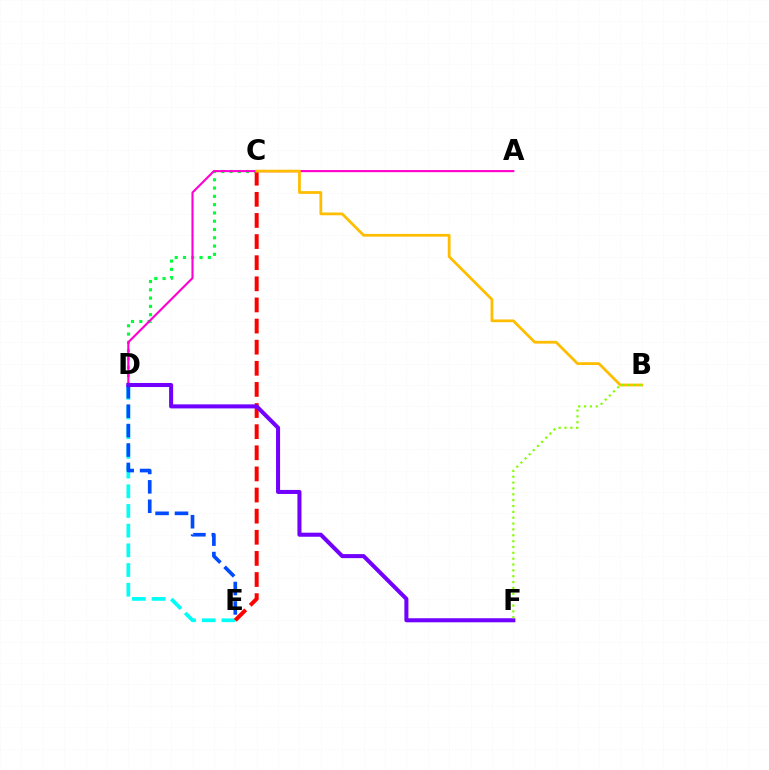{('D', 'E'): [{'color': '#00fff6', 'line_style': 'dashed', 'thickness': 2.67}, {'color': '#004bff', 'line_style': 'dashed', 'thickness': 2.64}], ('C', 'D'): [{'color': '#00ff39', 'line_style': 'dotted', 'thickness': 2.25}], ('C', 'E'): [{'color': '#ff0000', 'line_style': 'dashed', 'thickness': 2.87}], ('A', 'D'): [{'color': '#ff00cf', 'line_style': 'solid', 'thickness': 1.52}], ('B', 'C'): [{'color': '#ffbd00', 'line_style': 'solid', 'thickness': 1.99}], ('D', 'F'): [{'color': '#7200ff', 'line_style': 'solid', 'thickness': 2.91}], ('B', 'F'): [{'color': '#84ff00', 'line_style': 'dotted', 'thickness': 1.59}]}